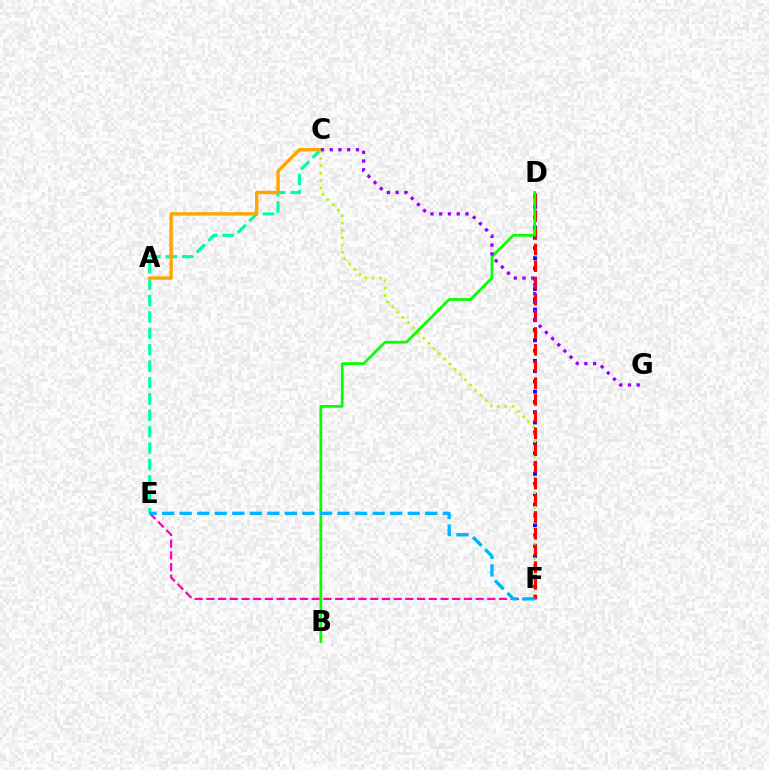{('C', 'E'): [{'color': '#00ff9d', 'line_style': 'dashed', 'thickness': 2.23}], ('D', 'F'): [{'color': '#0010ff', 'line_style': 'dotted', 'thickness': 2.79}, {'color': '#ff0000', 'line_style': 'dashed', 'thickness': 2.27}], ('A', 'C'): [{'color': '#ffa500', 'line_style': 'solid', 'thickness': 2.44}], ('C', 'F'): [{'color': '#b3ff00', 'line_style': 'dotted', 'thickness': 2.0}], ('E', 'F'): [{'color': '#ff00bd', 'line_style': 'dashed', 'thickness': 1.59}, {'color': '#00b5ff', 'line_style': 'dashed', 'thickness': 2.38}], ('B', 'D'): [{'color': '#08ff00', 'line_style': 'solid', 'thickness': 1.96}], ('C', 'G'): [{'color': '#9b00ff', 'line_style': 'dotted', 'thickness': 2.38}]}